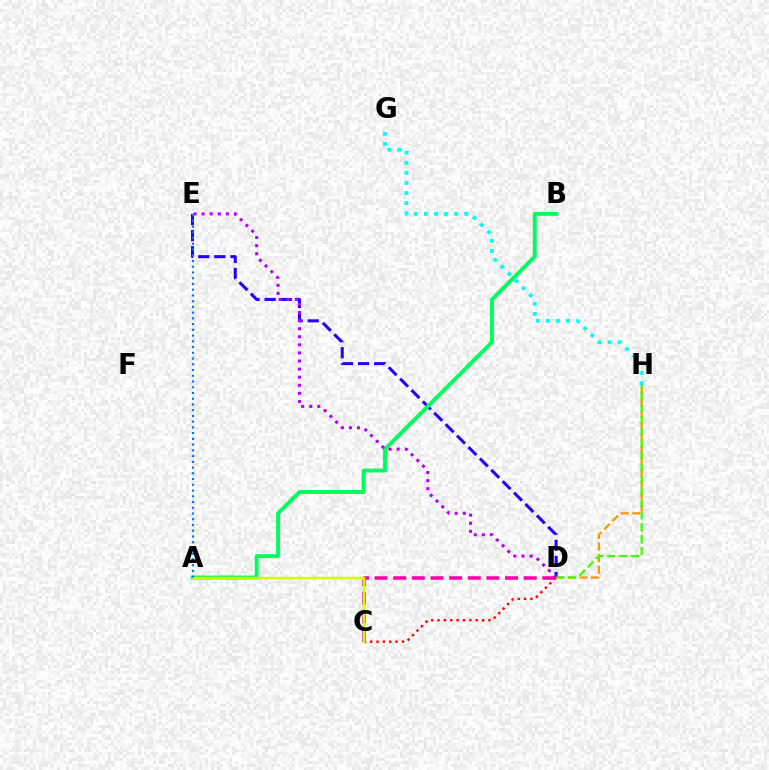{('D', 'E'): [{'color': '#2500ff', 'line_style': 'dashed', 'thickness': 2.19}, {'color': '#b900ff', 'line_style': 'dotted', 'thickness': 2.2}], ('D', 'H'): [{'color': '#ff9400', 'line_style': 'dashed', 'thickness': 1.58}, {'color': '#3dff00', 'line_style': 'dashed', 'thickness': 1.62}], ('G', 'H'): [{'color': '#00fff6', 'line_style': 'dotted', 'thickness': 2.74}], ('A', 'B'): [{'color': '#00ff5c', 'line_style': 'solid', 'thickness': 2.8}], ('C', 'D'): [{'color': '#ff0000', 'line_style': 'dotted', 'thickness': 1.73}, {'color': '#ff00ac', 'line_style': 'dashed', 'thickness': 2.53}], ('A', 'C'): [{'color': '#d1ff00', 'line_style': 'solid', 'thickness': 1.79}], ('A', 'E'): [{'color': '#0074ff', 'line_style': 'dotted', 'thickness': 1.56}]}